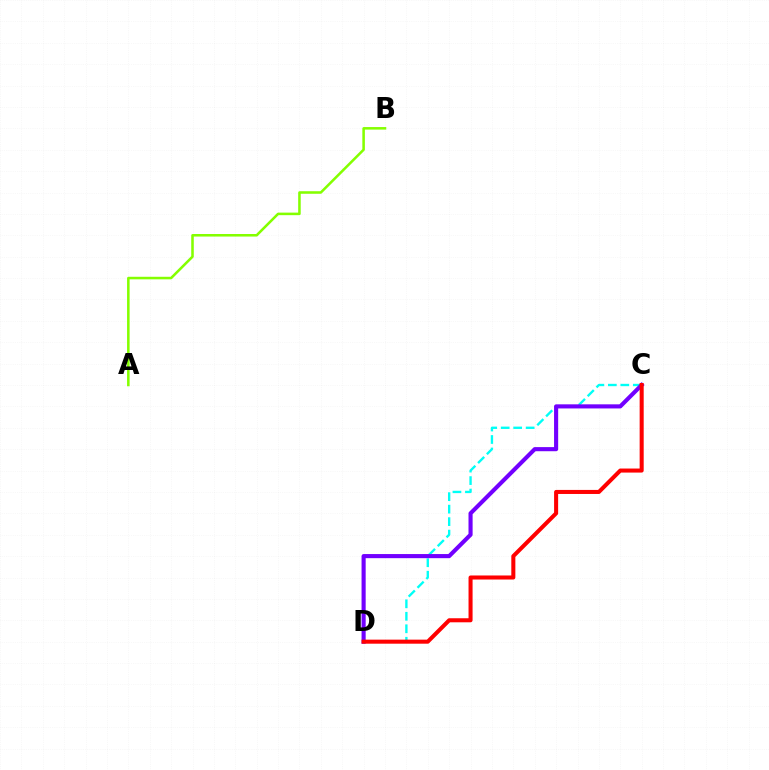{('A', 'B'): [{'color': '#84ff00', 'line_style': 'solid', 'thickness': 1.83}], ('C', 'D'): [{'color': '#00fff6', 'line_style': 'dashed', 'thickness': 1.7}, {'color': '#7200ff', 'line_style': 'solid', 'thickness': 2.96}, {'color': '#ff0000', 'line_style': 'solid', 'thickness': 2.91}]}